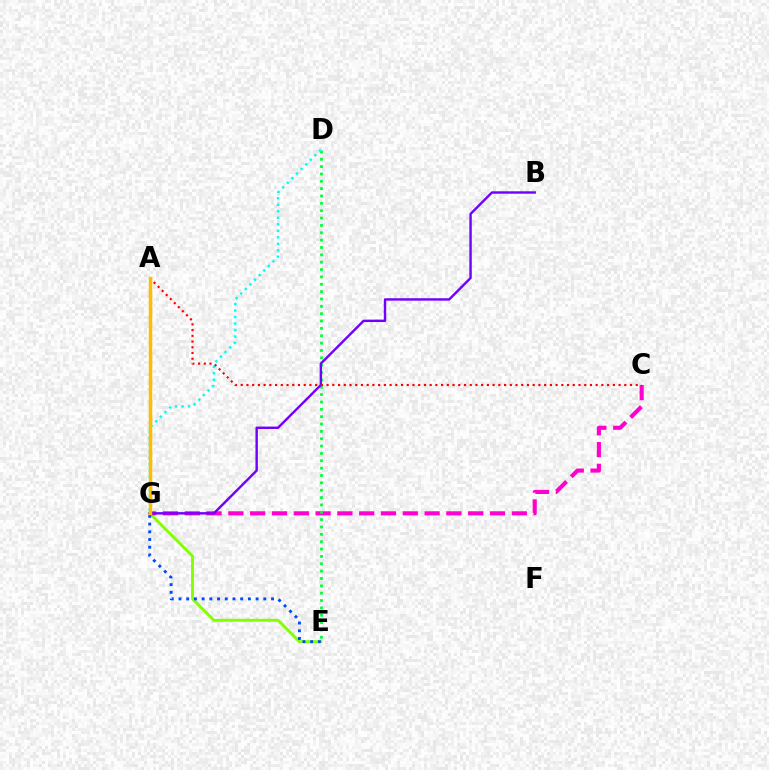{('E', 'G'): [{'color': '#84ff00', 'line_style': 'solid', 'thickness': 2.09}, {'color': '#004bff', 'line_style': 'dotted', 'thickness': 2.1}], ('C', 'G'): [{'color': '#ff00cf', 'line_style': 'dashed', 'thickness': 2.96}], ('D', 'E'): [{'color': '#00ff39', 'line_style': 'dotted', 'thickness': 2.0}], ('B', 'G'): [{'color': '#7200ff', 'line_style': 'solid', 'thickness': 1.74}], ('D', 'G'): [{'color': '#00fff6', 'line_style': 'dotted', 'thickness': 1.77}], ('A', 'C'): [{'color': '#ff0000', 'line_style': 'dotted', 'thickness': 1.56}], ('A', 'G'): [{'color': '#ffbd00', 'line_style': 'solid', 'thickness': 2.5}]}